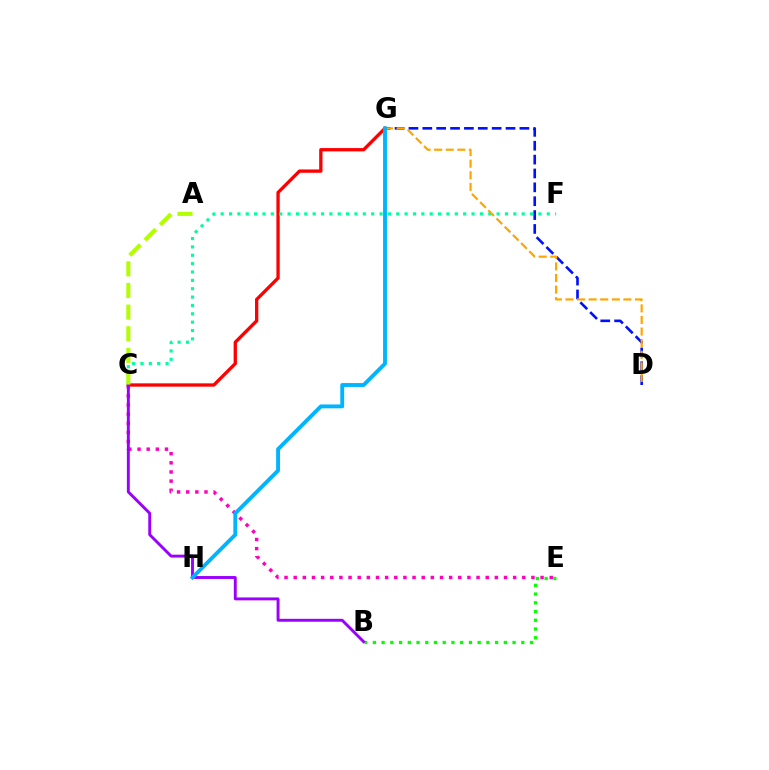{('B', 'E'): [{'color': '#08ff00', 'line_style': 'dotted', 'thickness': 2.37}], ('C', 'G'): [{'color': '#ff0000', 'line_style': 'solid', 'thickness': 2.38}], ('C', 'F'): [{'color': '#00ff9d', 'line_style': 'dotted', 'thickness': 2.27}], ('C', 'E'): [{'color': '#ff00bd', 'line_style': 'dotted', 'thickness': 2.48}], ('B', 'C'): [{'color': '#9b00ff', 'line_style': 'solid', 'thickness': 2.1}], ('D', 'G'): [{'color': '#0010ff', 'line_style': 'dashed', 'thickness': 1.88}, {'color': '#ffa500', 'line_style': 'dashed', 'thickness': 1.57}], ('A', 'C'): [{'color': '#b3ff00', 'line_style': 'dashed', 'thickness': 2.94}], ('G', 'H'): [{'color': '#00b5ff', 'line_style': 'solid', 'thickness': 2.79}]}